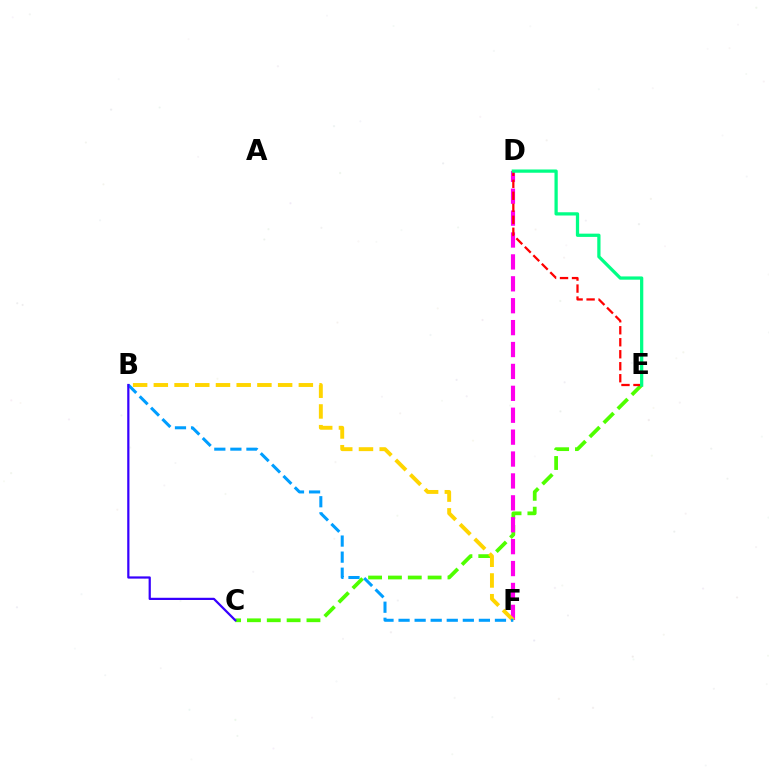{('C', 'E'): [{'color': '#4fff00', 'line_style': 'dashed', 'thickness': 2.7}], ('D', 'F'): [{'color': '#ff00ed', 'line_style': 'dashed', 'thickness': 2.98}], ('B', 'F'): [{'color': '#ffd500', 'line_style': 'dashed', 'thickness': 2.81}, {'color': '#009eff', 'line_style': 'dashed', 'thickness': 2.18}], ('D', 'E'): [{'color': '#ff0000', 'line_style': 'dashed', 'thickness': 1.63}, {'color': '#00ff86', 'line_style': 'solid', 'thickness': 2.34}], ('B', 'C'): [{'color': '#3700ff', 'line_style': 'solid', 'thickness': 1.6}]}